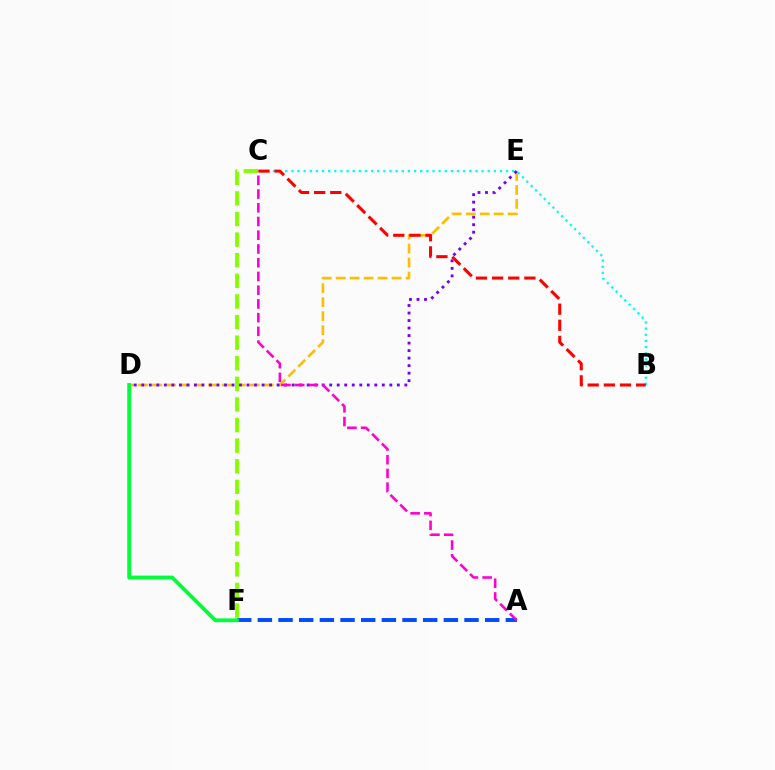{('B', 'C'): [{'color': '#00fff6', 'line_style': 'dotted', 'thickness': 1.67}, {'color': '#ff0000', 'line_style': 'dashed', 'thickness': 2.19}], ('D', 'E'): [{'color': '#ffbd00', 'line_style': 'dashed', 'thickness': 1.9}, {'color': '#7200ff', 'line_style': 'dotted', 'thickness': 2.04}], ('C', 'F'): [{'color': '#84ff00', 'line_style': 'dashed', 'thickness': 2.8}], ('A', 'F'): [{'color': '#004bff', 'line_style': 'dashed', 'thickness': 2.81}], ('A', 'C'): [{'color': '#ff00cf', 'line_style': 'dashed', 'thickness': 1.87}], ('D', 'F'): [{'color': '#00ff39', 'line_style': 'solid', 'thickness': 2.74}]}